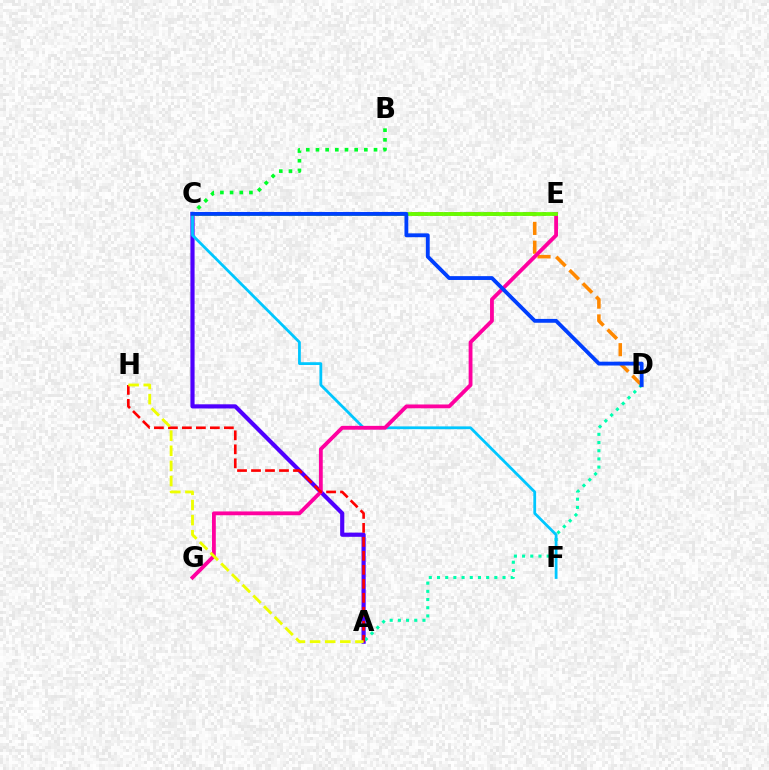{('A', 'C'): [{'color': '#4f00ff', 'line_style': 'solid', 'thickness': 3.0}], ('B', 'C'): [{'color': '#00ff27', 'line_style': 'dotted', 'thickness': 2.63}], ('C', 'D'): [{'color': '#ff8800', 'line_style': 'dashed', 'thickness': 2.55}, {'color': '#003fff', 'line_style': 'solid', 'thickness': 2.77}], ('A', 'D'): [{'color': '#00ffaf', 'line_style': 'dotted', 'thickness': 2.23}], ('C', 'F'): [{'color': '#00c7ff', 'line_style': 'solid', 'thickness': 2.0}], ('E', 'G'): [{'color': '#ff00a0', 'line_style': 'solid', 'thickness': 2.75}], ('A', 'H'): [{'color': '#ff0000', 'line_style': 'dashed', 'thickness': 1.9}, {'color': '#eeff00', 'line_style': 'dashed', 'thickness': 2.05}], ('C', 'E'): [{'color': '#d600ff', 'line_style': 'dotted', 'thickness': 2.67}, {'color': '#66ff00', 'line_style': 'solid', 'thickness': 2.72}]}